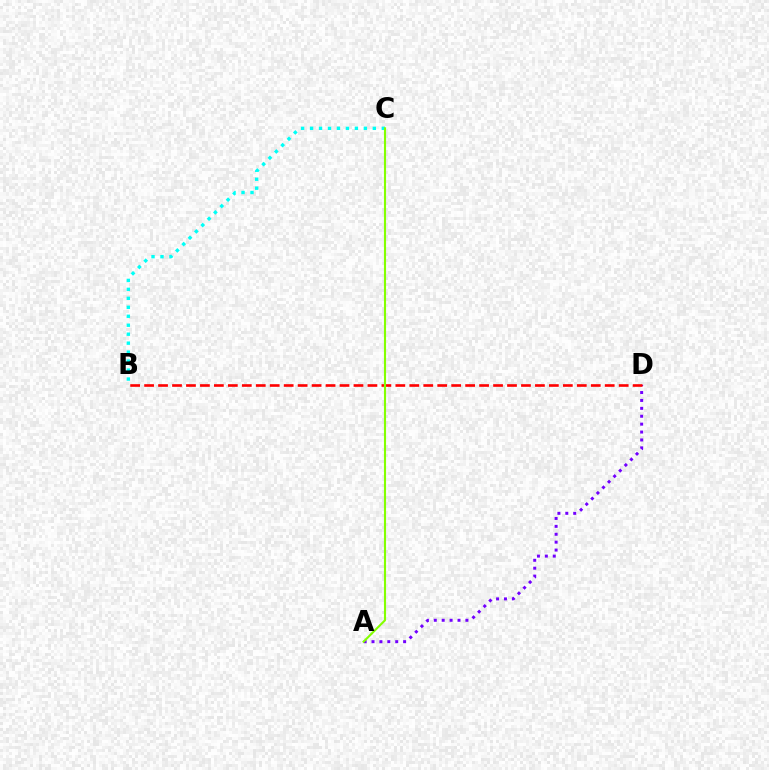{('B', 'C'): [{'color': '#00fff6', 'line_style': 'dotted', 'thickness': 2.44}], ('A', 'D'): [{'color': '#7200ff', 'line_style': 'dotted', 'thickness': 2.15}], ('B', 'D'): [{'color': '#ff0000', 'line_style': 'dashed', 'thickness': 1.9}], ('A', 'C'): [{'color': '#84ff00', 'line_style': 'solid', 'thickness': 1.53}]}